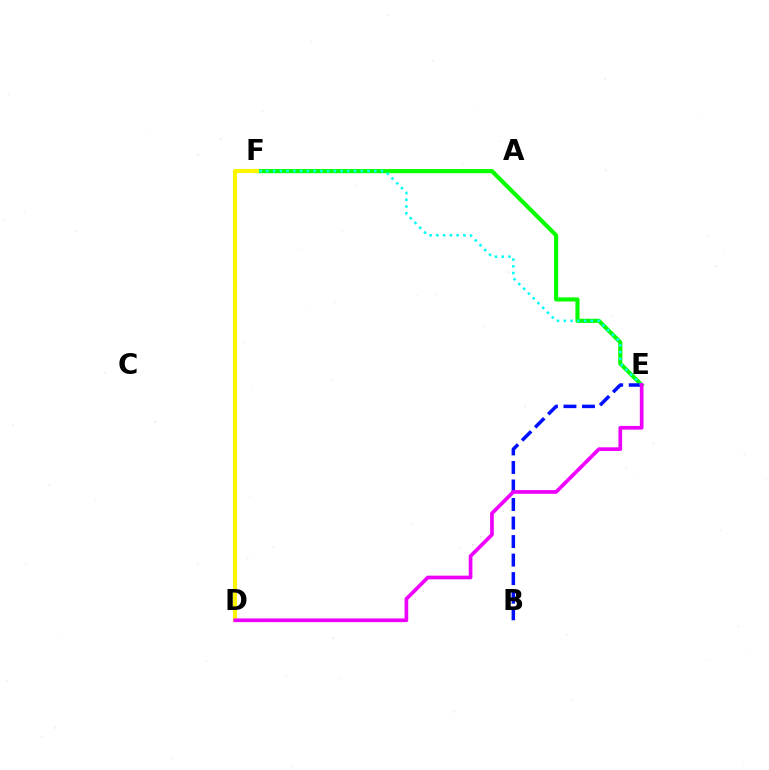{('E', 'F'): [{'color': '#08ff00', 'line_style': 'solid', 'thickness': 2.98}, {'color': '#00fff6', 'line_style': 'dotted', 'thickness': 1.83}], ('D', 'F'): [{'color': '#ff0000', 'line_style': 'dashed', 'thickness': 1.68}, {'color': '#fcf500', 'line_style': 'solid', 'thickness': 2.93}], ('B', 'E'): [{'color': '#0010ff', 'line_style': 'dashed', 'thickness': 2.52}], ('D', 'E'): [{'color': '#ee00ff', 'line_style': 'solid', 'thickness': 2.66}]}